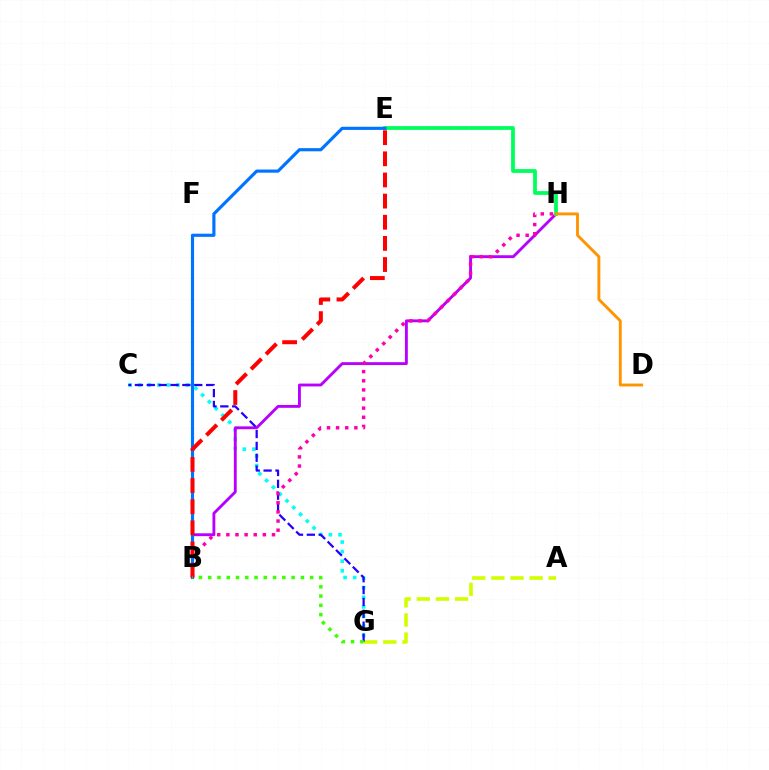{('C', 'G'): [{'color': '#00fff6', 'line_style': 'dotted', 'thickness': 2.6}, {'color': '#2500ff', 'line_style': 'dashed', 'thickness': 1.61}], ('B', 'H'): [{'color': '#b900ff', 'line_style': 'solid', 'thickness': 2.06}, {'color': '#ff00ac', 'line_style': 'dotted', 'thickness': 2.48}], ('A', 'G'): [{'color': '#d1ff00', 'line_style': 'dashed', 'thickness': 2.6}], ('E', 'H'): [{'color': '#00ff5c', 'line_style': 'solid', 'thickness': 2.72}], ('D', 'H'): [{'color': '#ff9400', 'line_style': 'solid', 'thickness': 2.07}], ('B', 'E'): [{'color': '#0074ff', 'line_style': 'solid', 'thickness': 2.27}, {'color': '#ff0000', 'line_style': 'dashed', 'thickness': 2.87}], ('B', 'G'): [{'color': '#3dff00', 'line_style': 'dotted', 'thickness': 2.52}]}